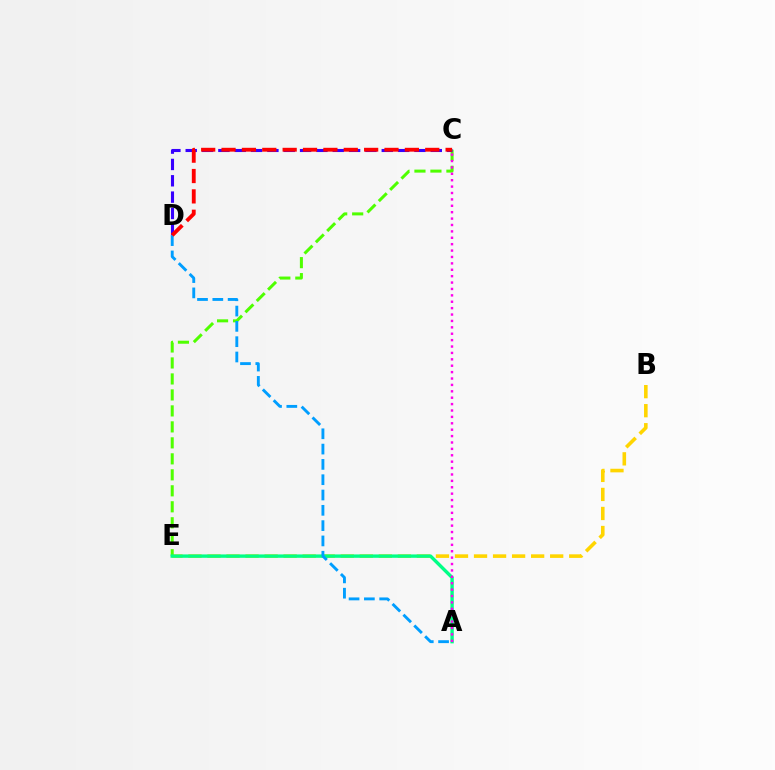{('B', 'E'): [{'color': '#ffd500', 'line_style': 'dashed', 'thickness': 2.59}], ('C', 'E'): [{'color': '#4fff00', 'line_style': 'dashed', 'thickness': 2.17}], ('A', 'E'): [{'color': '#00ff86', 'line_style': 'solid', 'thickness': 2.44}], ('C', 'D'): [{'color': '#3700ff', 'line_style': 'dashed', 'thickness': 2.22}, {'color': '#ff0000', 'line_style': 'dashed', 'thickness': 2.77}], ('A', 'C'): [{'color': '#ff00ed', 'line_style': 'dotted', 'thickness': 1.74}], ('A', 'D'): [{'color': '#009eff', 'line_style': 'dashed', 'thickness': 2.08}]}